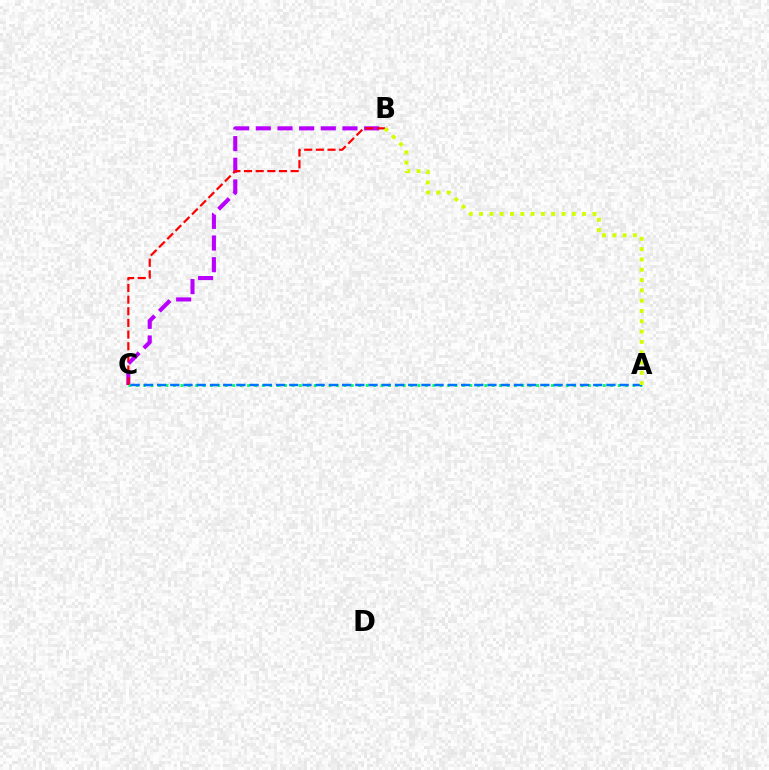{('B', 'C'): [{'color': '#b900ff', 'line_style': 'dashed', 'thickness': 2.94}, {'color': '#ff0000', 'line_style': 'dashed', 'thickness': 1.58}], ('A', 'C'): [{'color': '#00ff5c', 'line_style': 'dotted', 'thickness': 2.01}, {'color': '#0074ff', 'line_style': 'dashed', 'thickness': 1.8}], ('A', 'B'): [{'color': '#d1ff00', 'line_style': 'dotted', 'thickness': 2.8}]}